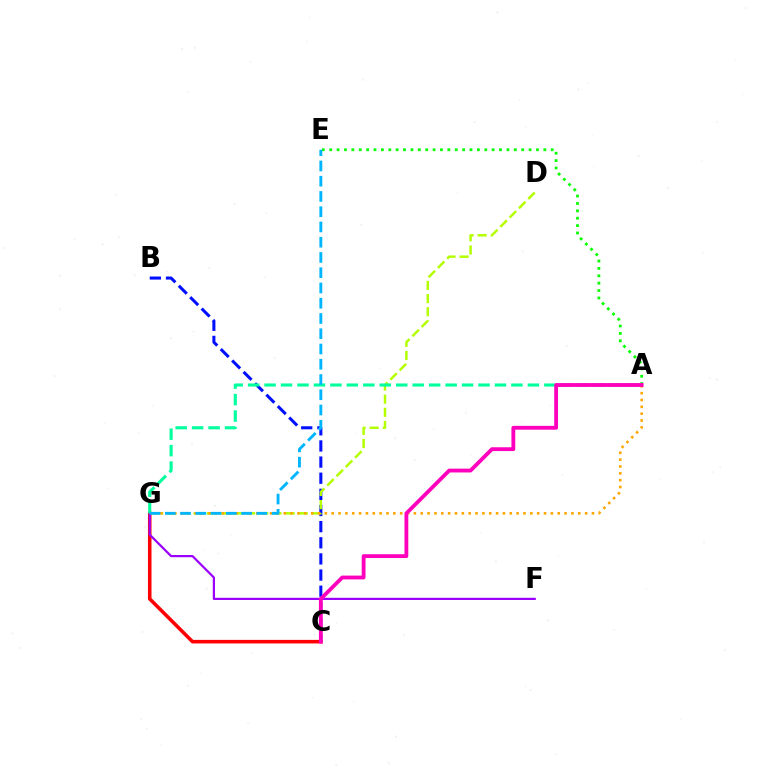{('C', 'G'): [{'color': '#ff0000', 'line_style': 'solid', 'thickness': 2.56}], ('B', 'C'): [{'color': '#0010ff', 'line_style': 'dashed', 'thickness': 2.19}], ('F', 'G'): [{'color': '#9b00ff', 'line_style': 'solid', 'thickness': 1.6}], ('D', 'G'): [{'color': '#b3ff00', 'line_style': 'dashed', 'thickness': 1.79}], ('A', 'G'): [{'color': '#00ff9d', 'line_style': 'dashed', 'thickness': 2.24}, {'color': '#ffa500', 'line_style': 'dotted', 'thickness': 1.86}], ('A', 'E'): [{'color': '#08ff00', 'line_style': 'dotted', 'thickness': 2.01}], ('E', 'G'): [{'color': '#00b5ff', 'line_style': 'dashed', 'thickness': 2.07}], ('A', 'C'): [{'color': '#ff00bd', 'line_style': 'solid', 'thickness': 2.75}]}